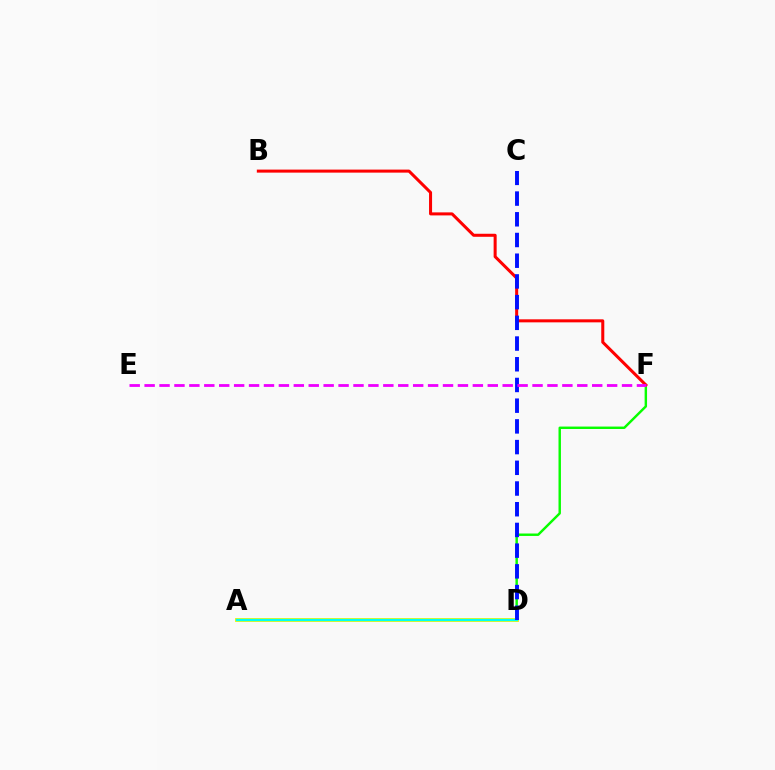{('D', 'F'): [{'color': '#08ff00', 'line_style': 'solid', 'thickness': 1.75}], ('A', 'D'): [{'color': '#fcf500', 'line_style': 'solid', 'thickness': 2.8}, {'color': '#00fff6', 'line_style': 'solid', 'thickness': 1.72}], ('B', 'F'): [{'color': '#ff0000', 'line_style': 'solid', 'thickness': 2.18}], ('C', 'D'): [{'color': '#0010ff', 'line_style': 'dashed', 'thickness': 2.81}], ('E', 'F'): [{'color': '#ee00ff', 'line_style': 'dashed', 'thickness': 2.03}]}